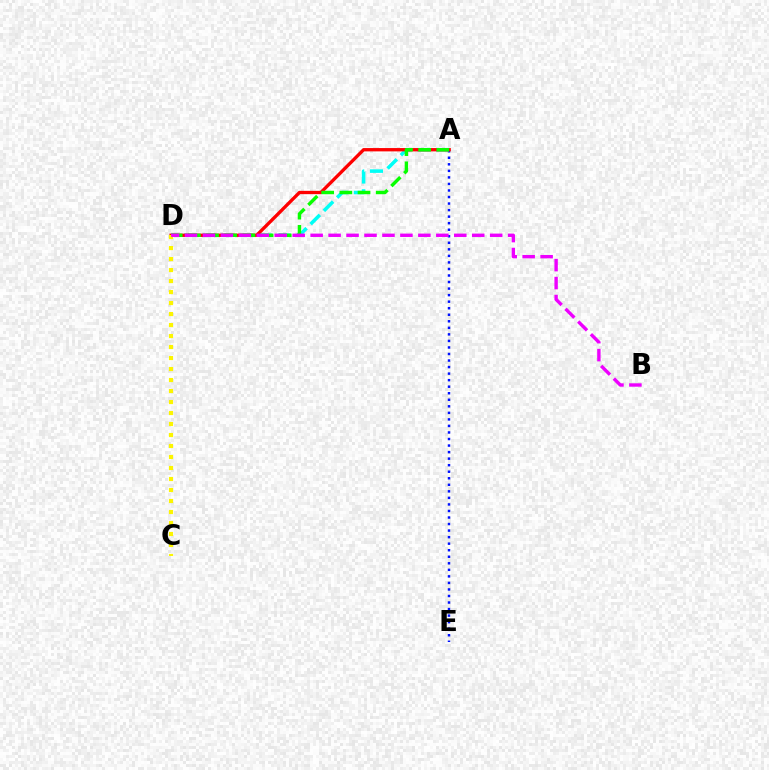{('A', 'E'): [{'color': '#0010ff', 'line_style': 'dotted', 'thickness': 1.78}], ('A', 'D'): [{'color': '#00fff6', 'line_style': 'dashed', 'thickness': 2.55}, {'color': '#ff0000', 'line_style': 'solid', 'thickness': 2.39}, {'color': '#08ff00', 'line_style': 'dashed', 'thickness': 2.47}], ('C', 'D'): [{'color': '#fcf500', 'line_style': 'dotted', 'thickness': 2.99}], ('B', 'D'): [{'color': '#ee00ff', 'line_style': 'dashed', 'thickness': 2.44}]}